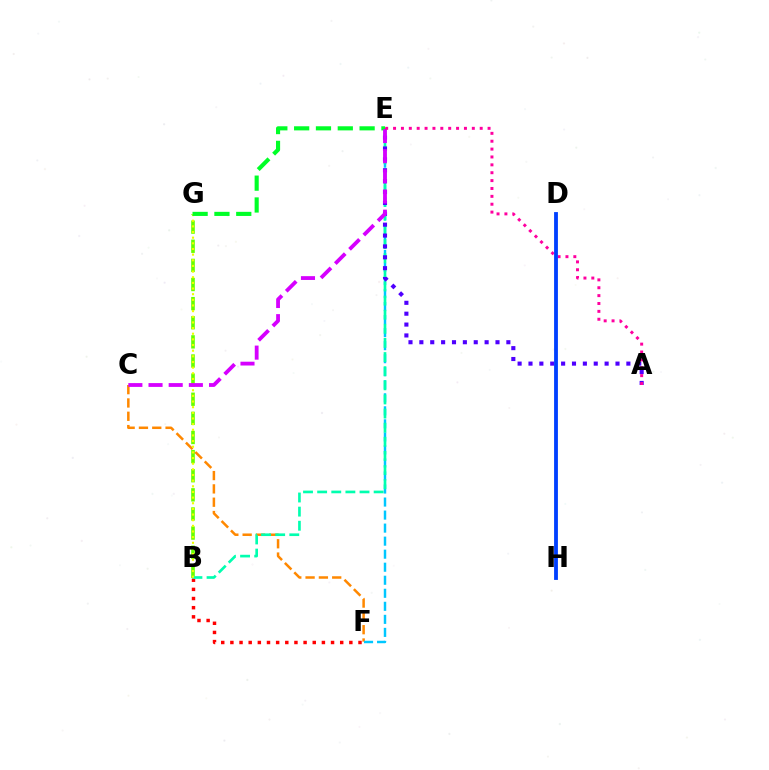{('B', 'G'): [{'color': '#66ff00', 'line_style': 'dashed', 'thickness': 2.6}, {'color': '#eeff00', 'line_style': 'dotted', 'thickness': 1.54}], ('B', 'F'): [{'color': '#ff0000', 'line_style': 'dotted', 'thickness': 2.49}], ('C', 'F'): [{'color': '#ff8800', 'line_style': 'dashed', 'thickness': 1.81}], ('E', 'F'): [{'color': '#00c7ff', 'line_style': 'dashed', 'thickness': 1.77}], ('B', 'E'): [{'color': '#00ffaf', 'line_style': 'dashed', 'thickness': 1.92}], ('A', 'E'): [{'color': '#4f00ff', 'line_style': 'dotted', 'thickness': 2.96}, {'color': '#ff00a0', 'line_style': 'dotted', 'thickness': 2.14}], ('E', 'G'): [{'color': '#00ff27', 'line_style': 'dashed', 'thickness': 2.96}], ('C', 'E'): [{'color': '#d600ff', 'line_style': 'dashed', 'thickness': 2.74}], ('D', 'H'): [{'color': '#003fff', 'line_style': 'solid', 'thickness': 2.75}]}